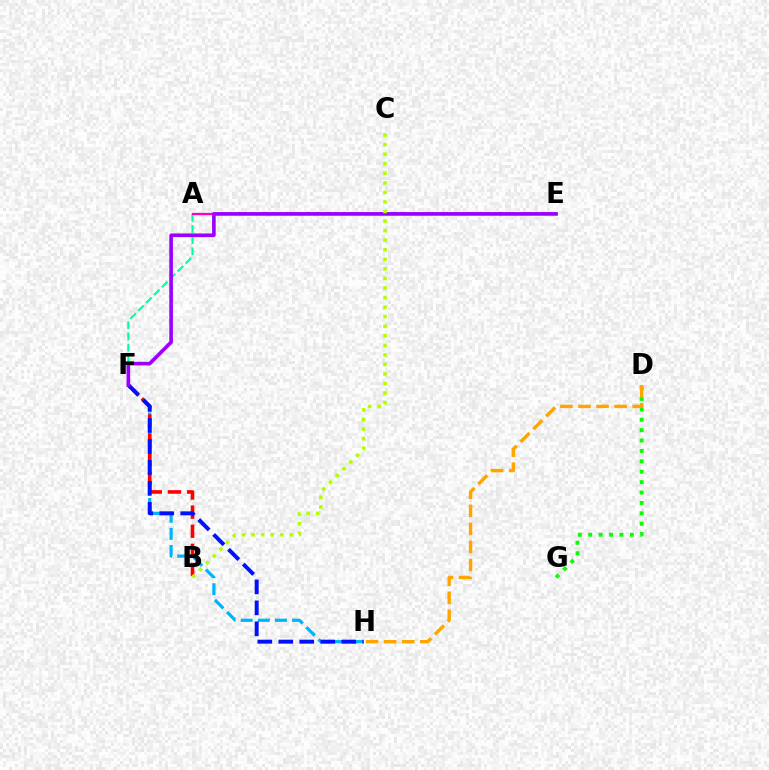{('F', 'H'): [{'color': '#00b5ff', 'line_style': 'dashed', 'thickness': 2.32}, {'color': '#0010ff', 'line_style': 'dashed', 'thickness': 2.85}], ('A', 'F'): [{'color': '#00ff9d', 'line_style': 'dashed', 'thickness': 1.52}], ('B', 'F'): [{'color': '#ff0000', 'line_style': 'dashed', 'thickness': 2.6}], ('D', 'G'): [{'color': '#08ff00', 'line_style': 'dotted', 'thickness': 2.83}], ('A', 'E'): [{'color': '#ff00bd', 'line_style': 'solid', 'thickness': 1.64}], ('E', 'F'): [{'color': '#9b00ff', 'line_style': 'solid', 'thickness': 2.61}], ('D', 'H'): [{'color': '#ffa500', 'line_style': 'dashed', 'thickness': 2.45}], ('B', 'C'): [{'color': '#b3ff00', 'line_style': 'dotted', 'thickness': 2.6}]}